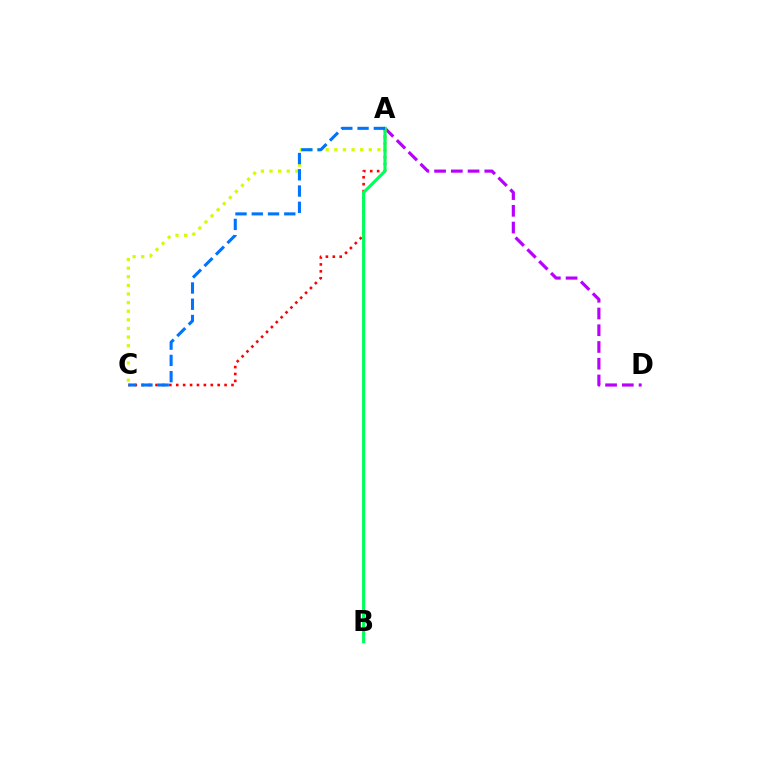{('A', 'D'): [{'color': '#b900ff', 'line_style': 'dashed', 'thickness': 2.27}], ('A', 'C'): [{'color': '#d1ff00', 'line_style': 'dotted', 'thickness': 2.34}, {'color': '#ff0000', 'line_style': 'dotted', 'thickness': 1.88}, {'color': '#0074ff', 'line_style': 'dashed', 'thickness': 2.21}], ('A', 'B'): [{'color': '#00ff5c', 'line_style': 'solid', 'thickness': 2.25}]}